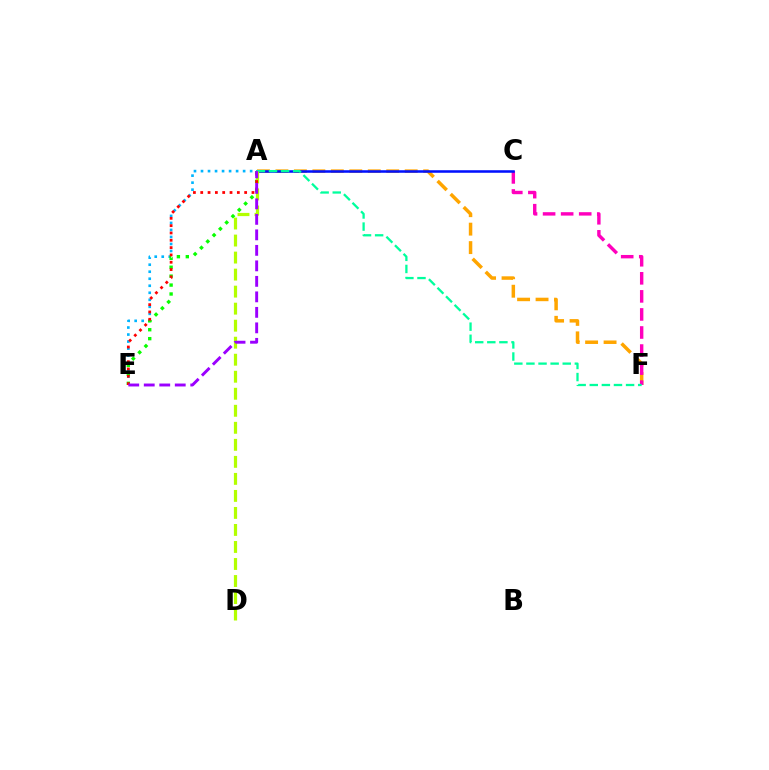{('A', 'F'): [{'color': '#ffa500', 'line_style': 'dashed', 'thickness': 2.51}, {'color': '#00ff9d', 'line_style': 'dashed', 'thickness': 1.64}], ('C', 'F'): [{'color': '#ff00bd', 'line_style': 'dashed', 'thickness': 2.45}], ('A', 'E'): [{'color': '#00b5ff', 'line_style': 'dotted', 'thickness': 1.91}, {'color': '#08ff00', 'line_style': 'dotted', 'thickness': 2.42}, {'color': '#ff0000', 'line_style': 'dotted', 'thickness': 1.99}, {'color': '#9b00ff', 'line_style': 'dashed', 'thickness': 2.11}], ('A', 'C'): [{'color': '#0010ff', 'line_style': 'solid', 'thickness': 1.83}], ('A', 'D'): [{'color': '#b3ff00', 'line_style': 'dashed', 'thickness': 2.31}]}